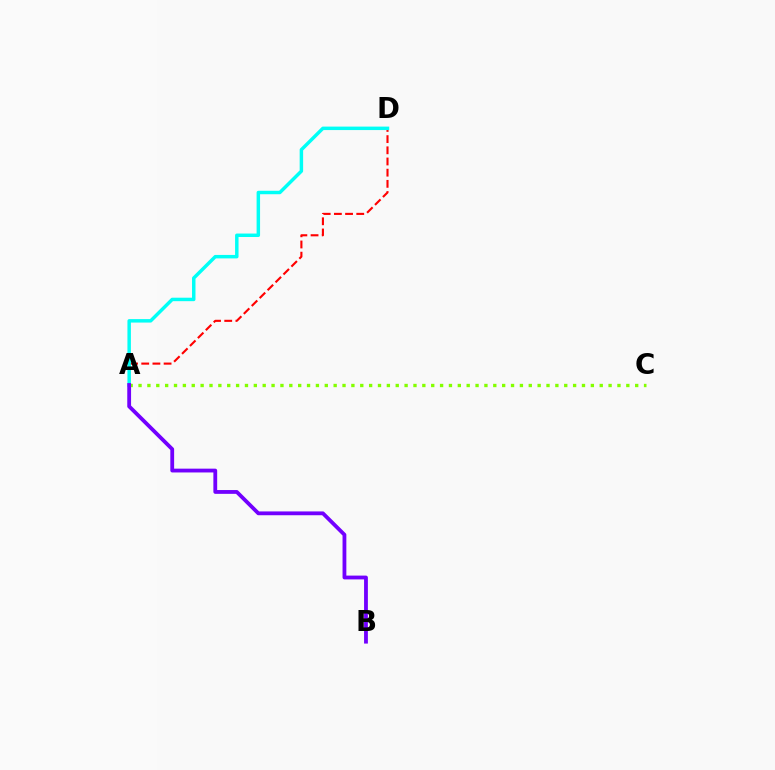{('A', 'D'): [{'color': '#ff0000', 'line_style': 'dashed', 'thickness': 1.52}, {'color': '#00fff6', 'line_style': 'solid', 'thickness': 2.49}], ('A', 'C'): [{'color': '#84ff00', 'line_style': 'dotted', 'thickness': 2.41}], ('A', 'B'): [{'color': '#7200ff', 'line_style': 'solid', 'thickness': 2.74}]}